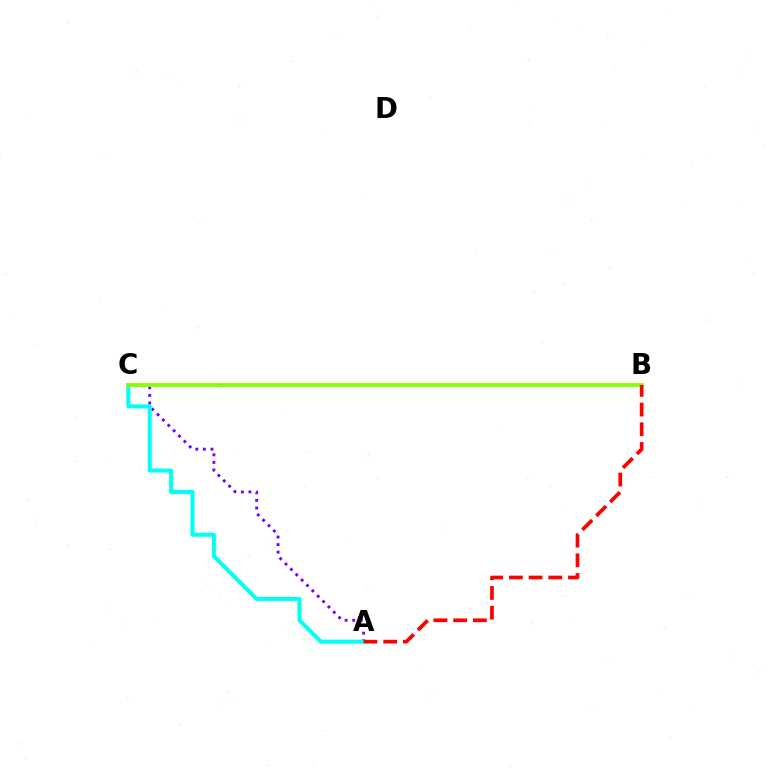{('A', 'C'): [{'color': '#7200ff', 'line_style': 'dotted', 'thickness': 2.06}, {'color': '#00fff6', 'line_style': 'solid', 'thickness': 2.9}], ('B', 'C'): [{'color': '#84ff00', 'line_style': 'solid', 'thickness': 2.72}], ('A', 'B'): [{'color': '#ff0000', 'line_style': 'dashed', 'thickness': 2.68}]}